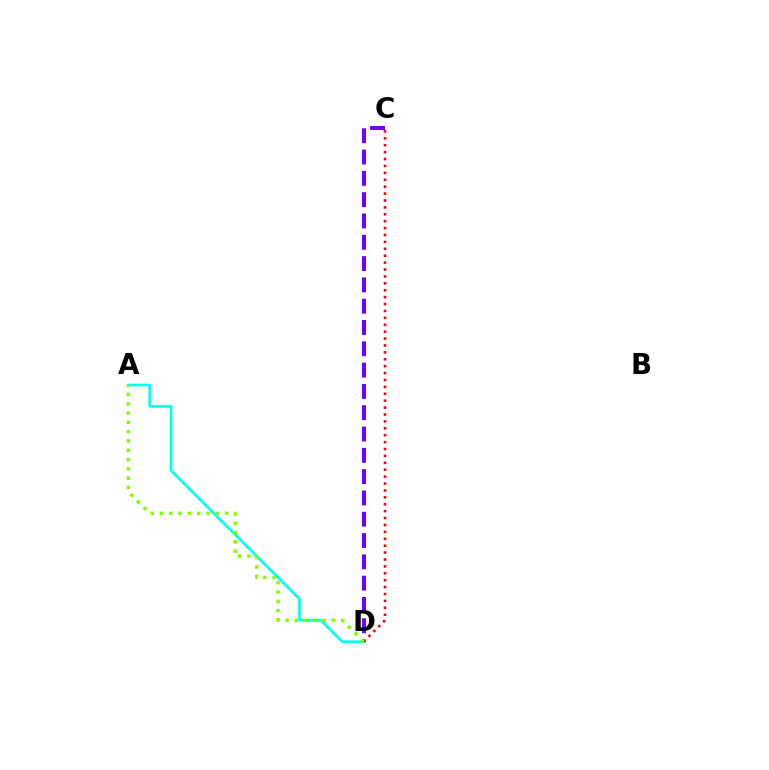{('C', 'D'): [{'color': '#7200ff', 'line_style': 'dashed', 'thickness': 2.89}, {'color': '#ff0000', 'line_style': 'dotted', 'thickness': 1.88}], ('A', 'D'): [{'color': '#00fff6', 'line_style': 'solid', 'thickness': 1.9}, {'color': '#84ff00', 'line_style': 'dotted', 'thickness': 2.53}]}